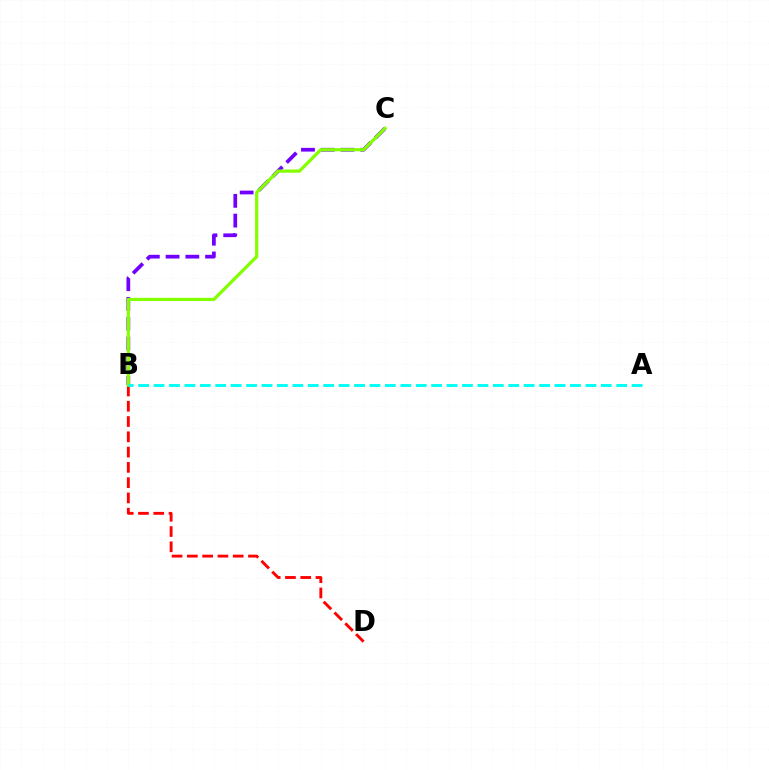{('B', 'C'): [{'color': '#7200ff', 'line_style': 'dashed', 'thickness': 2.68}, {'color': '#84ff00', 'line_style': 'solid', 'thickness': 2.31}], ('B', 'D'): [{'color': '#ff0000', 'line_style': 'dashed', 'thickness': 2.08}], ('A', 'B'): [{'color': '#00fff6', 'line_style': 'dashed', 'thickness': 2.1}]}